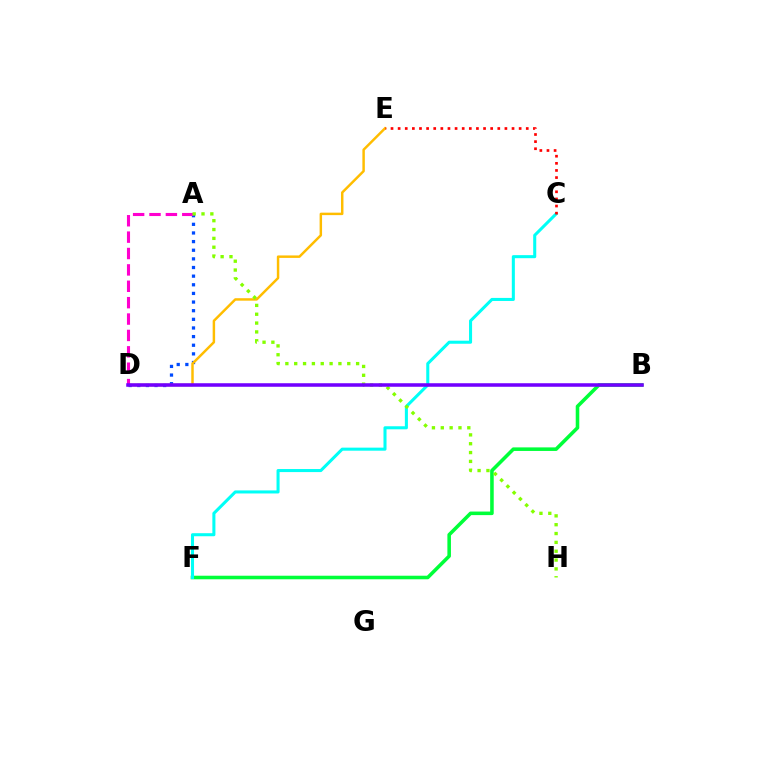{('A', 'D'): [{'color': '#004bff', 'line_style': 'dotted', 'thickness': 2.35}, {'color': '#ff00cf', 'line_style': 'dashed', 'thickness': 2.23}], ('B', 'F'): [{'color': '#00ff39', 'line_style': 'solid', 'thickness': 2.56}], ('D', 'E'): [{'color': '#ffbd00', 'line_style': 'solid', 'thickness': 1.78}], ('C', 'F'): [{'color': '#00fff6', 'line_style': 'solid', 'thickness': 2.2}], ('A', 'H'): [{'color': '#84ff00', 'line_style': 'dotted', 'thickness': 2.4}], ('B', 'D'): [{'color': '#7200ff', 'line_style': 'solid', 'thickness': 2.55}], ('C', 'E'): [{'color': '#ff0000', 'line_style': 'dotted', 'thickness': 1.93}]}